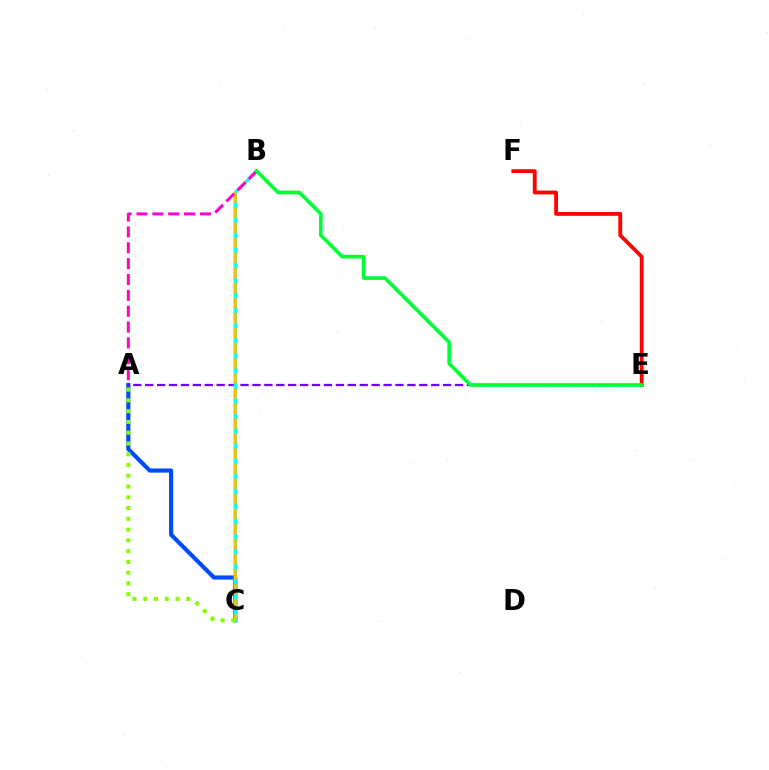{('A', 'C'): [{'color': '#004bff', 'line_style': 'solid', 'thickness': 2.99}, {'color': '#84ff00', 'line_style': 'dotted', 'thickness': 2.93}], ('A', 'E'): [{'color': '#7200ff', 'line_style': 'dashed', 'thickness': 1.62}], ('B', 'C'): [{'color': '#00fff6', 'line_style': 'solid', 'thickness': 2.41}, {'color': '#ffbd00', 'line_style': 'dashed', 'thickness': 2.05}], ('A', 'B'): [{'color': '#ff00cf', 'line_style': 'dashed', 'thickness': 2.15}], ('E', 'F'): [{'color': '#ff0000', 'line_style': 'solid', 'thickness': 2.75}], ('B', 'E'): [{'color': '#00ff39', 'line_style': 'solid', 'thickness': 2.64}]}